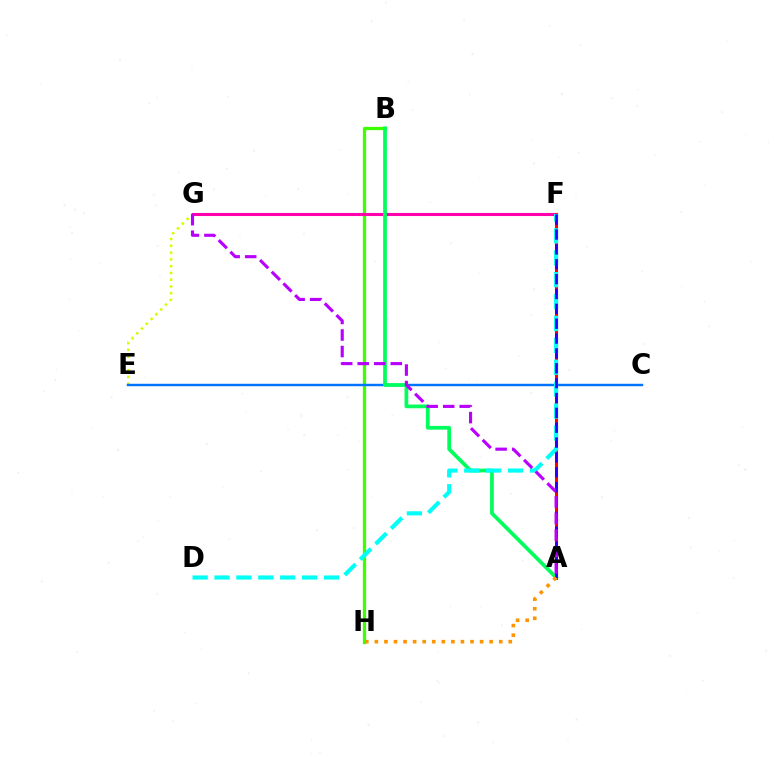{('E', 'G'): [{'color': '#d1ff00', 'line_style': 'dotted', 'thickness': 1.84}], ('B', 'H'): [{'color': '#3dff00', 'line_style': 'solid', 'thickness': 2.35}], ('F', 'G'): [{'color': '#ff00ac', 'line_style': 'solid', 'thickness': 2.22}], ('C', 'E'): [{'color': '#0074ff', 'line_style': 'solid', 'thickness': 1.76}], ('A', 'F'): [{'color': '#ff0000', 'line_style': 'solid', 'thickness': 2.22}, {'color': '#2500ff', 'line_style': 'dashed', 'thickness': 2.02}], ('A', 'B'): [{'color': '#00ff5c', 'line_style': 'solid', 'thickness': 2.69}], ('D', 'F'): [{'color': '#00fff6', 'line_style': 'dashed', 'thickness': 2.97}], ('A', 'H'): [{'color': '#ff9400', 'line_style': 'dotted', 'thickness': 2.6}], ('A', 'G'): [{'color': '#b900ff', 'line_style': 'dashed', 'thickness': 2.25}]}